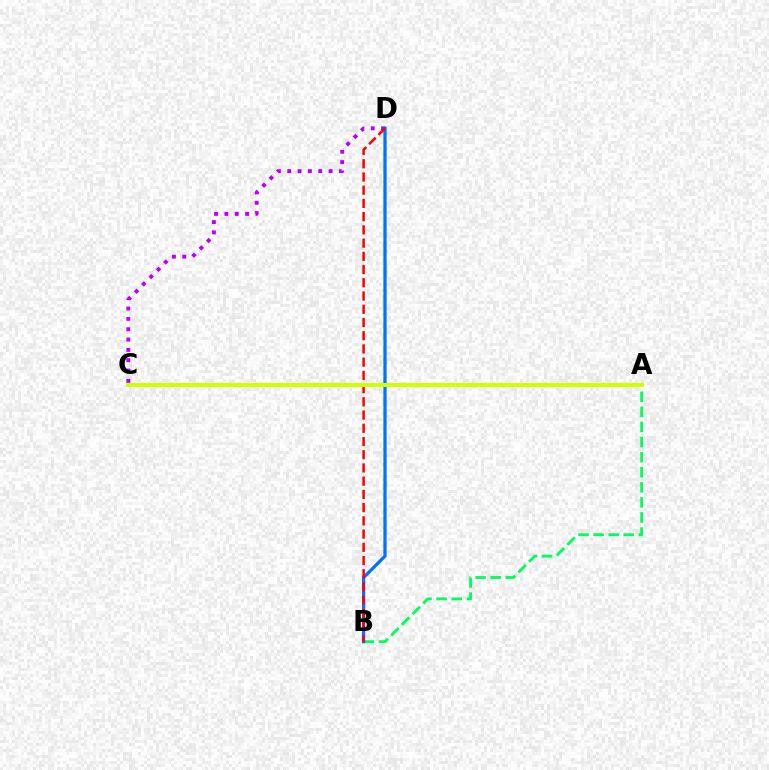{('A', 'B'): [{'color': '#00ff5c', 'line_style': 'dashed', 'thickness': 2.05}], ('C', 'D'): [{'color': '#b900ff', 'line_style': 'dotted', 'thickness': 2.81}], ('B', 'D'): [{'color': '#0074ff', 'line_style': 'solid', 'thickness': 2.35}, {'color': '#ff0000', 'line_style': 'dashed', 'thickness': 1.8}], ('A', 'C'): [{'color': '#d1ff00', 'line_style': 'solid', 'thickness': 2.87}]}